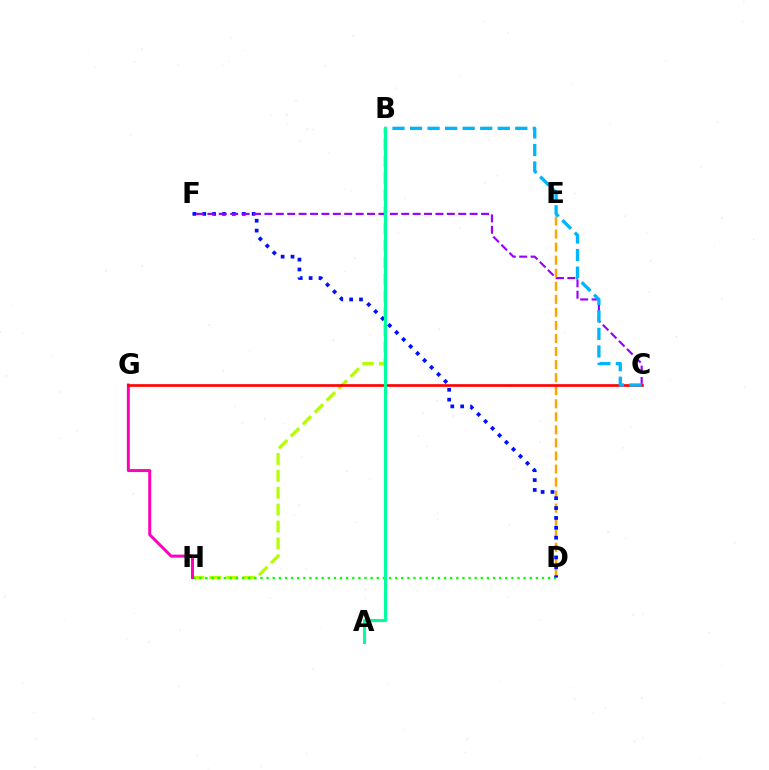{('B', 'H'): [{'color': '#b3ff00', 'line_style': 'dashed', 'thickness': 2.29}], ('D', 'H'): [{'color': '#08ff00', 'line_style': 'dotted', 'thickness': 1.66}], ('G', 'H'): [{'color': '#ff00bd', 'line_style': 'solid', 'thickness': 2.14}], ('D', 'E'): [{'color': '#ffa500', 'line_style': 'dashed', 'thickness': 1.77}], ('D', 'F'): [{'color': '#0010ff', 'line_style': 'dotted', 'thickness': 2.68}], ('C', 'F'): [{'color': '#9b00ff', 'line_style': 'dashed', 'thickness': 1.55}], ('C', 'G'): [{'color': '#ff0000', 'line_style': 'solid', 'thickness': 1.91}], ('B', 'C'): [{'color': '#00b5ff', 'line_style': 'dashed', 'thickness': 2.38}], ('A', 'B'): [{'color': '#00ff9d', 'line_style': 'solid', 'thickness': 2.22}]}